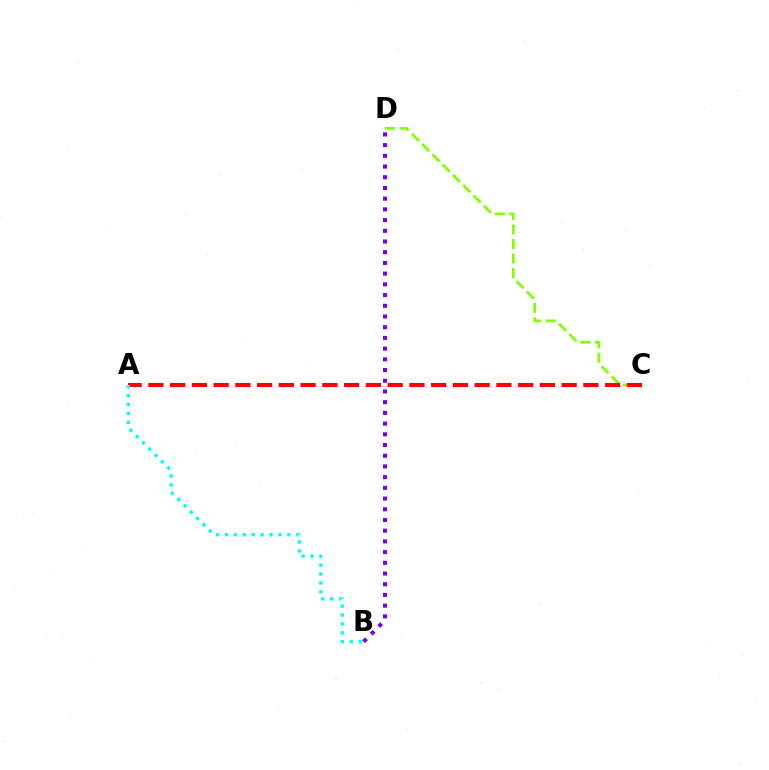{('C', 'D'): [{'color': '#84ff00', 'line_style': 'dashed', 'thickness': 1.97}], ('A', 'C'): [{'color': '#ff0000', 'line_style': 'dashed', 'thickness': 2.95}], ('A', 'B'): [{'color': '#00fff6', 'line_style': 'dotted', 'thickness': 2.42}], ('B', 'D'): [{'color': '#7200ff', 'line_style': 'dotted', 'thickness': 2.91}]}